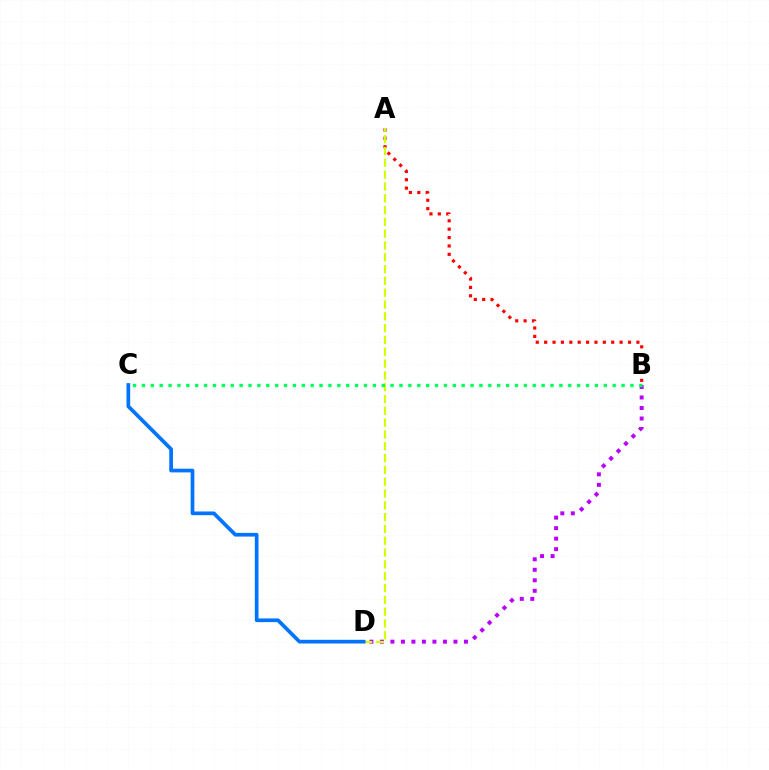{('A', 'B'): [{'color': '#ff0000', 'line_style': 'dotted', 'thickness': 2.28}], ('B', 'D'): [{'color': '#b900ff', 'line_style': 'dotted', 'thickness': 2.85}], ('A', 'D'): [{'color': '#d1ff00', 'line_style': 'dashed', 'thickness': 1.6}], ('B', 'C'): [{'color': '#00ff5c', 'line_style': 'dotted', 'thickness': 2.41}], ('C', 'D'): [{'color': '#0074ff', 'line_style': 'solid', 'thickness': 2.66}]}